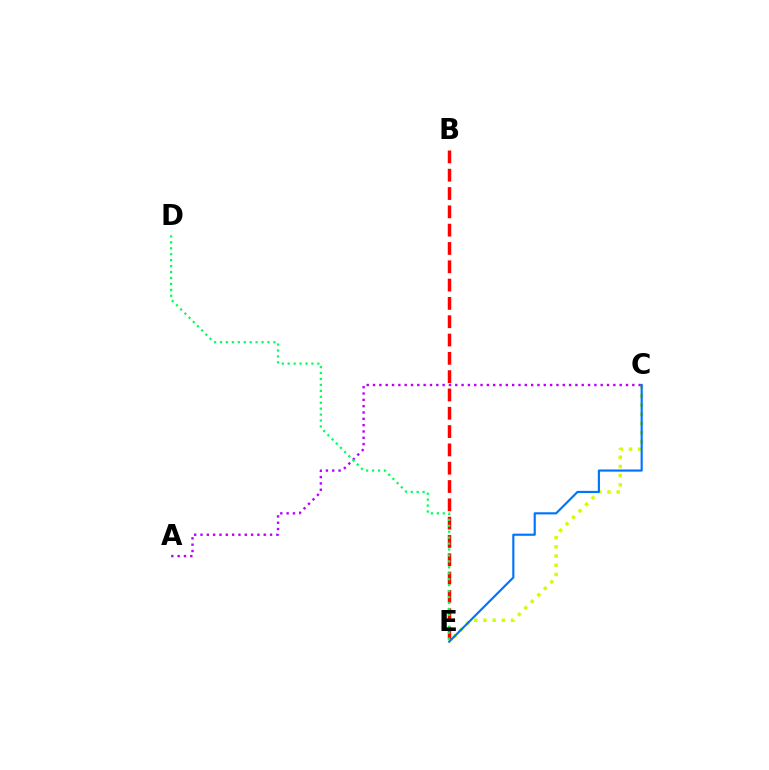{('C', 'E'): [{'color': '#d1ff00', 'line_style': 'dotted', 'thickness': 2.5}, {'color': '#0074ff', 'line_style': 'solid', 'thickness': 1.55}], ('B', 'E'): [{'color': '#ff0000', 'line_style': 'dashed', 'thickness': 2.49}], ('A', 'C'): [{'color': '#b900ff', 'line_style': 'dotted', 'thickness': 1.72}], ('D', 'E'): [{'color': '#00ff5c', 'line_style': 'dotted', 'thickness': 1.61}]}